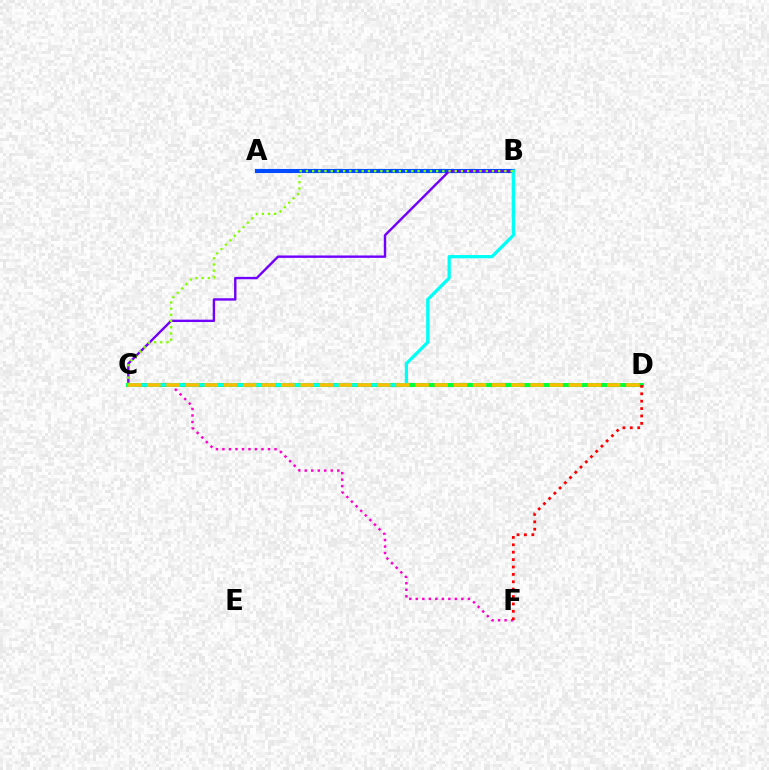{('A', 'B'): [{'color': '#004bff', 'line_style': 'solid', 'thickness': 2.95}], ('C', 'D'): [{'color': '#00ff39', 'line_style': 'solid', 'thickness': 2.87}, {'color': '#ffbd00', 'line_style': 'dashed', 'thickness': 2.6}], ('C', 'F'): [{'color': '#ff00cf', 'line_style': 'dotted', 'thickness': 1.77}], ('B', 'C'): [{'color': '#7200ff', 'line_style': 'solid', 'thickness': 1.73}, {'color': '#00fff6', 'line_style': 'solid', 'thickness': 2.34}, {'color': '#84ff00', 'line_style': 'dotted', 'thickness': 1.68}], ('D', 'F'): [{'color': '#ff0000', 'line_style': 'dotted', 'thickness': 2.01}]}